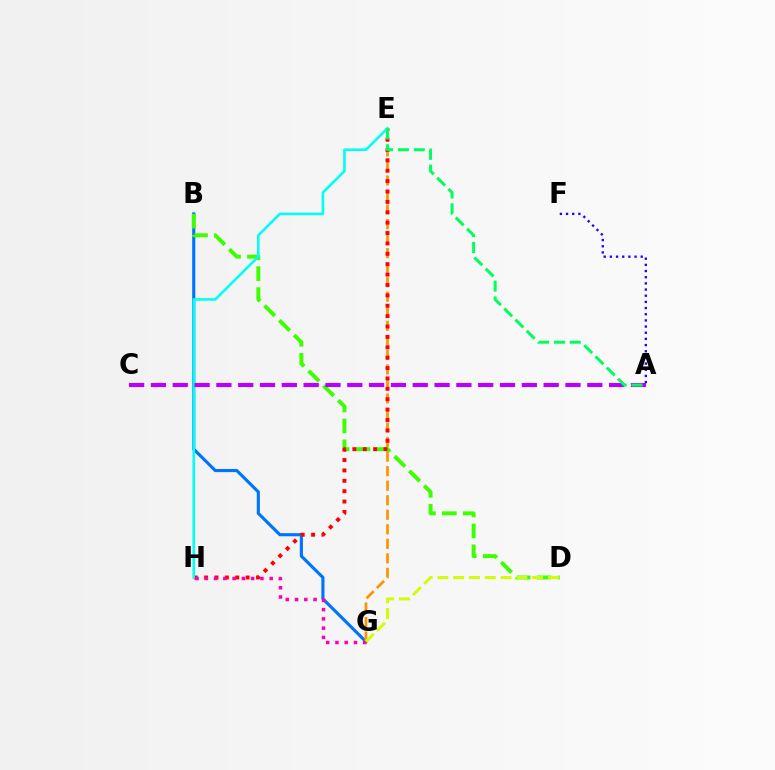{('B', 'G'): [{'color': '#0074ff', 'line_style': 'solid', 'thickness': 2.25}], ('E', 'G'): [{'color': '#ff9400', 'line_style': 'dashed', 'thickness': 1.97}], ('B', 'D'): [{'color': '#3dff00', 'line_style': 'dashed', 'thickness': 2.84}], ('E', 'H'): [{'color': '#ff0000', 'line_style': 'dotted', 'thickness': 2.82}, {'color': '#00fff6', 'line_style': 'solid', 'thickness': 1.87}], ('A', 'C'): [{'color': '#b900ff', 'line_style': 'dashed', 'thickness': 2.96}], ('G', 'H'): [{'color': '#ff00ac', 'line_style': 'dotted', 'thickness': 2.52}], ('A', 'F'): [{'color': '#2500ff', 'line_style': 'dotted', 'thickness': 1.68}], ('D', 'G'): [{'color': '#d1ff00', 'line_style': 'dashed', 'thickness': 2.14}], ('A', 'E'): [{'color': '#00ff5c', 'line_style': 'dashed', 'thickness': 2.16}]}